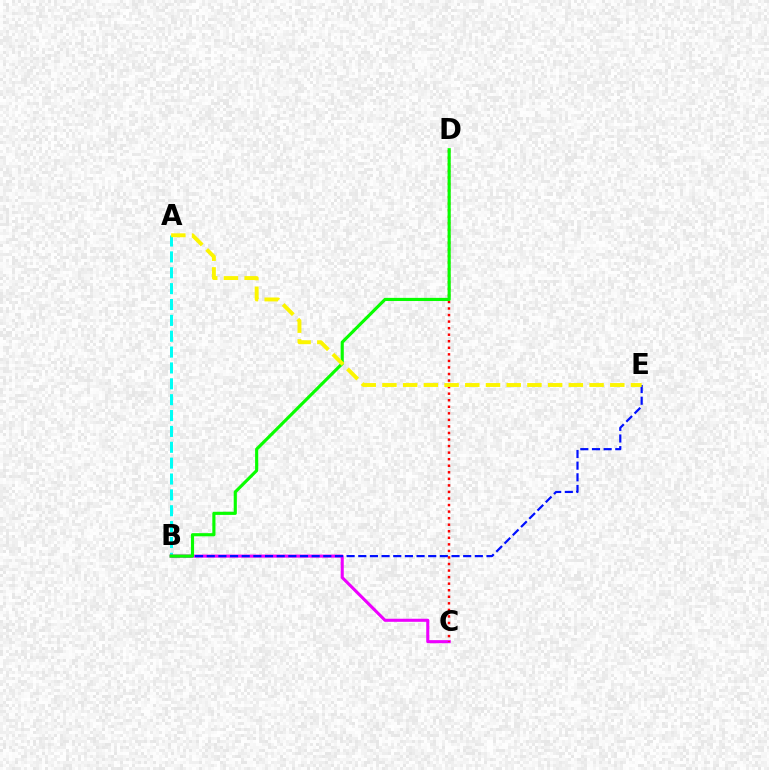{('A', 'B'): [{'color': '#00fff6', 'line_style': 'dashed', 'thickness': 2.16}], ('B', 'C'): [{'color': '#ee00ff', 'line_style': 'solid', 'thickness': 2.21}], ('B', 'E'): [{'color': '#0010ff', 'line_style': 'dashed', 'thickness': 1.58}], ('C', 'D'): [{'color': '#ff0000', 'line_style': 'dotted', 'thickness': 1.78}], ('B', 'D'): [{'color': '#08ff00', 'line_style': 'solid', 'thickness': 2.26}], ('A', 'E'): [{'color': '#fcf500', 'line_style': 'dashed', 'thickness': 2.81}]}